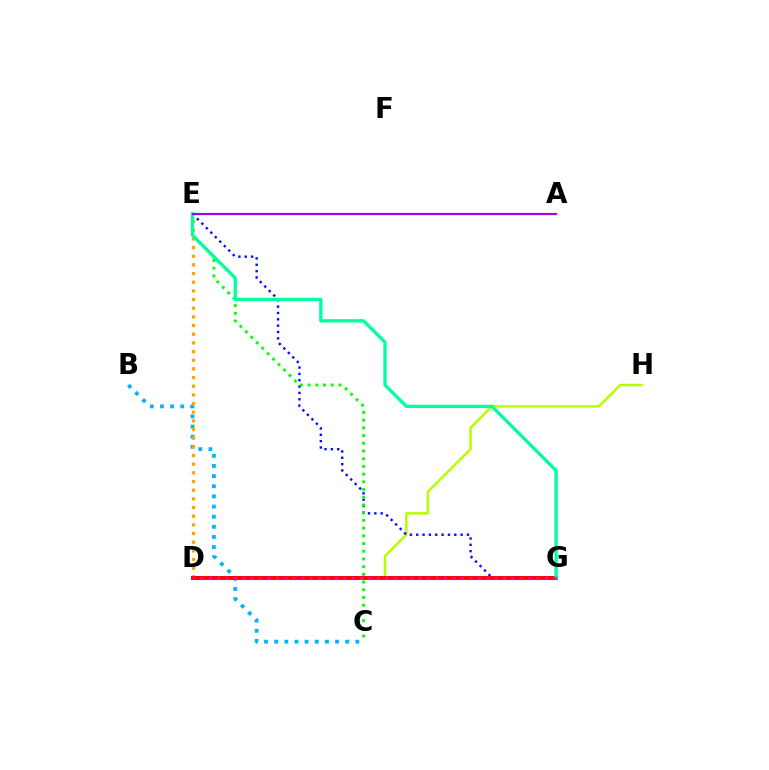{('B', 'C'): [{'color': '#00b5ff', 'line_style': 'dotted', 'thickness': 2.75}], ('D', 'E'): [{'color': '#ffa500', 'line_style': 'dotted', 'thickness': 2.35}], ('D', 'H'): [{'color': '#b3ff00', 'line_style': 'solid', 'thickness': 1.78}], ('E', 'G'): [{'color': '#0010ff', 'line_style': 'dotted', 'thickness': 1.72}, {'color': '#00ff9d', 'line_style': 'solid', 'thickness': 2.38}], ('C', 'E'): [{'color': '#08ff00', 'line_style': 'dotted', 'thickness': 2.1}], ('D', 'G'): [{'color': '#ff0000', 'line_style': 'solid', 'thickness': 2.84}, {'color': '#ff00bd', 'line_style': 'dotted', 'thickness': 2.28}], ('A', 'E'): [{'color': '#9b00ff', 'line_style': 'solid', 'thickness': 1.56}]}